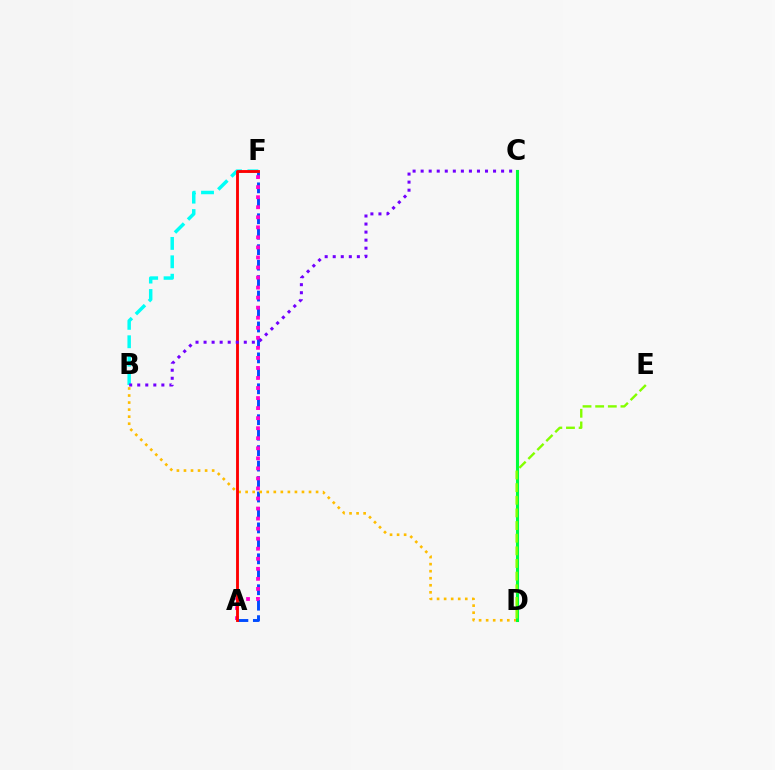{('A', 'F'): [{'color': '#004bff', 'line_style': 'dashed', 'thickness': 2.1}, {'color': '#ff00cf', 'line_style': 'dotted', 'thickness': 2.73}, {'color': '#ff0000', 'line_style': 'solid', 'thickness': 2.06}], ('B', 'F'): [{'color': '#00fff6', 'line_style': 'dashed', 'thickness': 2.5}], ('B', 'D'): [{'color': '#ffbd00', 'line_style': 'dotted', 'thickness': 1.91}], ('C', 'D'): [{'color': '#00ff39', 'line_style': 'solid', 'thickness': 2.23}], ('B', 'C'): [{'color': '#7200ff', 'line_style': 'dotted', 'thickness': 2.19}], ('D', 'E'): [{'color': '#84ff00', 'line_style': 'dashed', 'thickness': 1.72}]}